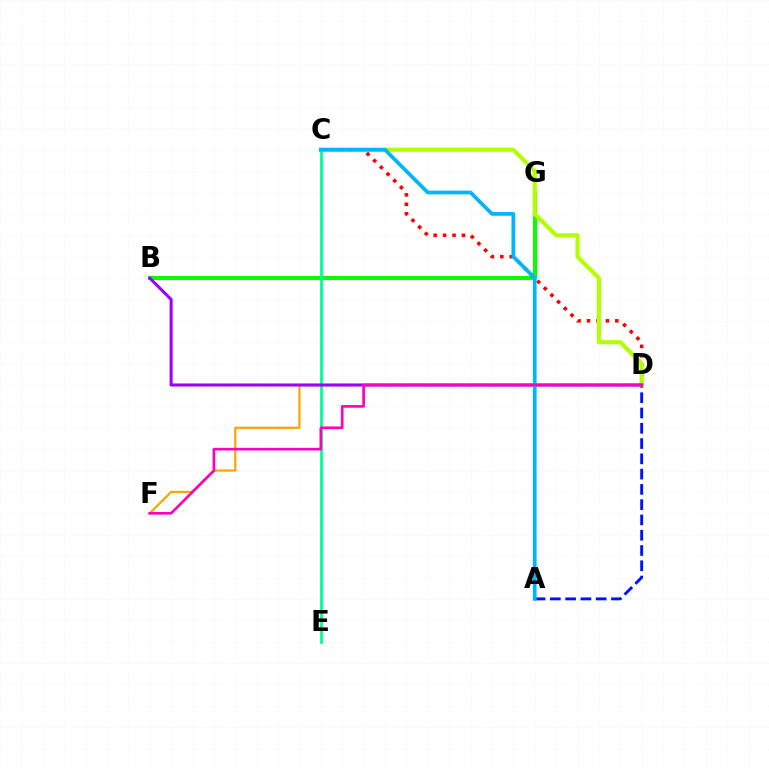{('B', 'G'): [{'color': '#08ff00', 'line_style': 'solid', 'thickness': 2.9}], ('A', 'D'): [{'color': '#0010ff', 'line_style': 'dashed', 'thickness': 2.08}], ('C', 'E'): [{'color': '#00ff9d', 'line_style': 'solid', 'thickness': 2.02}], ('C', 'D'): [{'color': '#ff0000', 'line_style': 'dotted', 'thickness': 2.57}, {'color': '#b3ff00', 'line_style': 'solid', 'thickness': 2.97}], ('D', 'F'): [{'color': '#ffa500', 'line_style': 'solid', 'thickness': 1.62}, {'color': '#ff00bd', 'line_style': 'solid', 'thickness': 1.91}], ('B', 'D'): [{'color': '#9b00ff', 'line_style': 'solid', 'thickness': 2.19}], ('A', 'C'): [{'color': '#00b5ff', 'line_style': 'solid', 'thickness': 2.69}]}